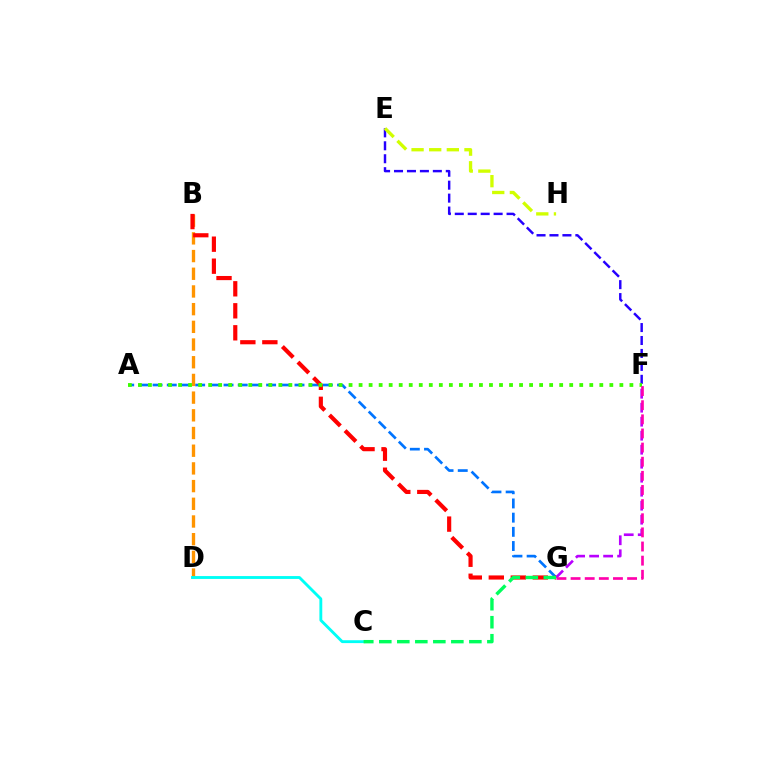{('A', 'G'): [{'color': '#0074ff', 'line_style': 'dashed', 'thickness': 1.93}], ('B', 'D'): [{'color': '#ff9400', 'line_style': 'dashed', 'thickness': 2.4}], ('F', 'G'): [{'color': '#b900ff', 'line_style': 'dashed', 'thickness': 1.9}, {'color': '#ff00ac', 'line_style': 'dashed', 'thickness': 1.92}], ('E', 'F'): [{'color': '#2500ff', 'line_style': 'dashed', 'thickness': 1.76}], ('C', 'D'): [{'color': '#00fff6', 'line_style': 'solid', 'thickness': 2.06}], ('E', 'H'): [{'color': '#d1ff00', 'line_style': 'dashed', 'thickness': 2.4}], ('B', 'G'): [{'color': '#ff0000', 'line_style': 'dashed', 'thickness': 2.99}], ('A', 'F'): [{'color': '#3dff00', 'line_style': 'dotted', 'thickness': 2.73}], ('C', 'G'): [{'color': '#00ff5c', 'line_style': 'dashed', 'thickness': 2.45}]}